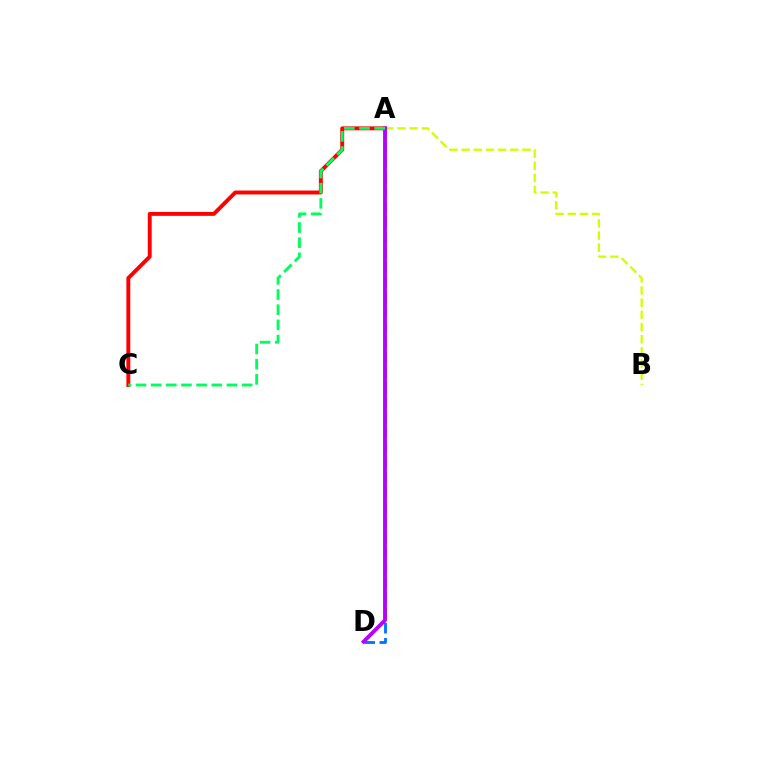{('A', 'B'): [{'color': '#d1ff00', 'line_style': 'dashed', 'thickness': 1.65}], ('A', 'C'): [{'color': '#ff0000', 'line_style': 'solid', 'thickness': 2.82}, {'color': '#00ff5c', 'line_style': 'dashed', 'thickness': 2.06}], ('A', 'D'): [{'color': '#0074ff', 'line_style': 'dashed', 'thickness': 2.04}, {'color': '#b900ff', 'line_style': 'solid', 'thickness': 2.77}]}